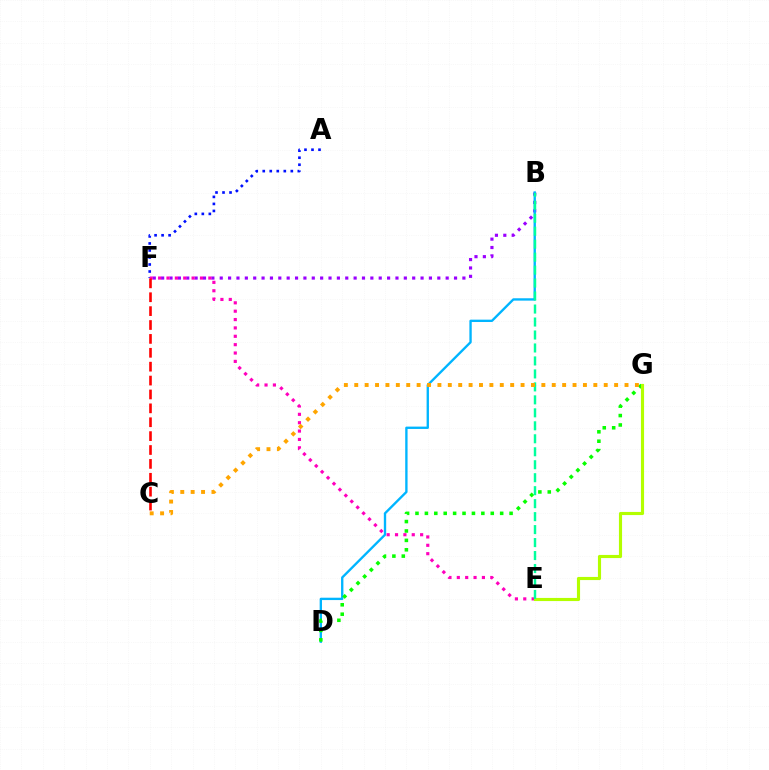{('B', 'F'): [{'color': '#9b00ff', 'line_style': 'dotted', 'thickness': 2.27}], ('B', 'D'): [{'color': '#00b5ff', 'line_style': 'solid', 'thickness': 1.69}], ('D', 'G'): [{'color': '#08ff00', 'line_style': 'dotted', 'thickness': 2.56}], ('A', 'F'): [{'color': '#0010ff', 'line_style': 'dotted', 'thickness': 1.91}], ('E', 'F'): [{'color': '#ff00bd', 'line_style': 'dotted', 'thickness': 2.27}], ('E', 'G'): [{'color': '#b3ff00', 'line_style': 'solid', 'thickness': 2.25}], ('B', 'E'): [{'color': '#00ff9d', 'line_style': 'dashed', 'thickness': 1.76}], ('C', 'G'): [{'color': '#ffa500', 'line_style': 'dotted', 'thickness': 2.82}], ('C', 'F'): [{'color': '#ff0000', 'line_style': 'dashed', 'thickness': 1.89}]}